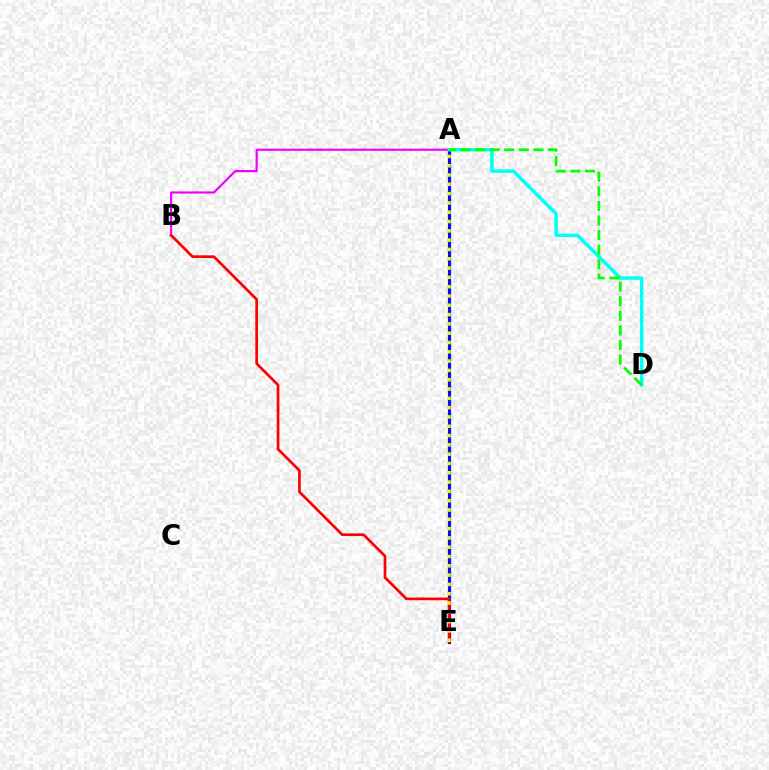{('A', 'B'): [{'color': '#ee00ff', 'line_style': 'solid', 'thickness': 1.55}], ('A', 'E'): [{'color': '#0010ff', 'line_style': 'solid', 'thickness': 2.28}, {'color': '#fcf500', 'line_style': 'dotted', 'thickness': 2.53}], ('A', 'D'): [{'color': '#00fff6', 'line_style': 'solid', 'thickness': 2.5}, {'color': '#08ff00', 'line_style': 'dashed', 'thickness': 1.98}], ('B', 'E'): [{'color': '#ff0000', 'line_style': 'solid', 'thickness': 1.94}]}